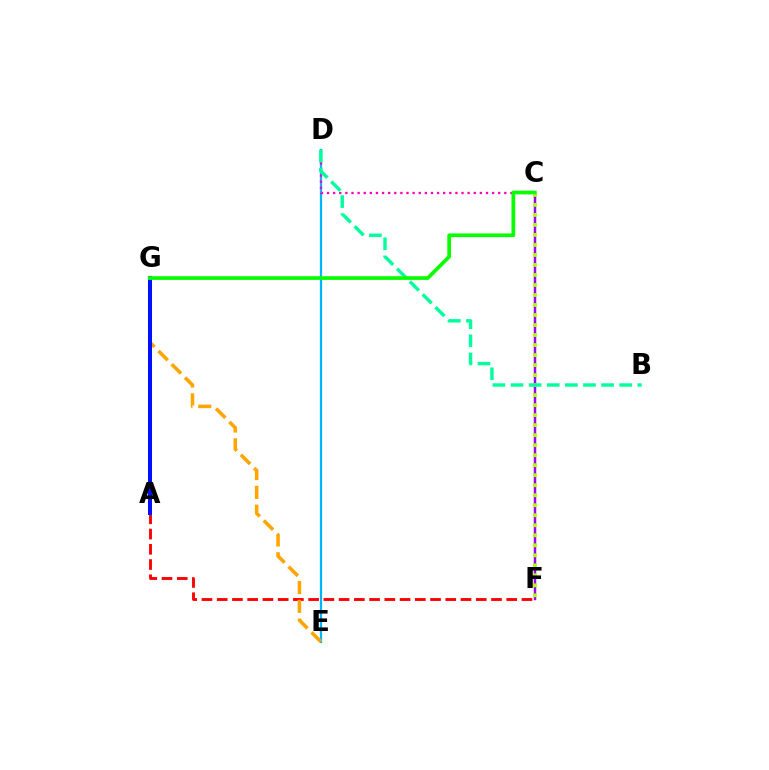{('C', 'F'): [{'color': '#9b00ff', 'line_style': 'solid', 'thickness': 1.79}, {'color': '#b3ff00', 'line_style': 'dotted', 'thickness': 2.72}], ('D', 'E'): [{'color': '#00b5ff', 'line_style': 'solid', 'thickness': 1.62}], ('C', 'D'): [{'color': '#ff00bd', 'line_style': 'dotted', 'thickness': 1.66}], ('A', 'F'): [{'color': '#ff0000', 'line_style': 'dashed', 'thickness': 2.07}], ('E', 'G'): [{'color': '#ffa500', 'line_style': 'dashed', 'thickness': 2.56}], ('B', 'D'): [{'color': '#00ff9d', 'line_style': 'dashed', 'thickness': 2.46}], ('A', 'G'): [{'color': '#0010ff', 'line_style': 'solid', 'thickness': 2.9}], ('C', 'G'): [{'color': '#08ff00', 'line_style': 'solid', 'thickness': 2.67}]}